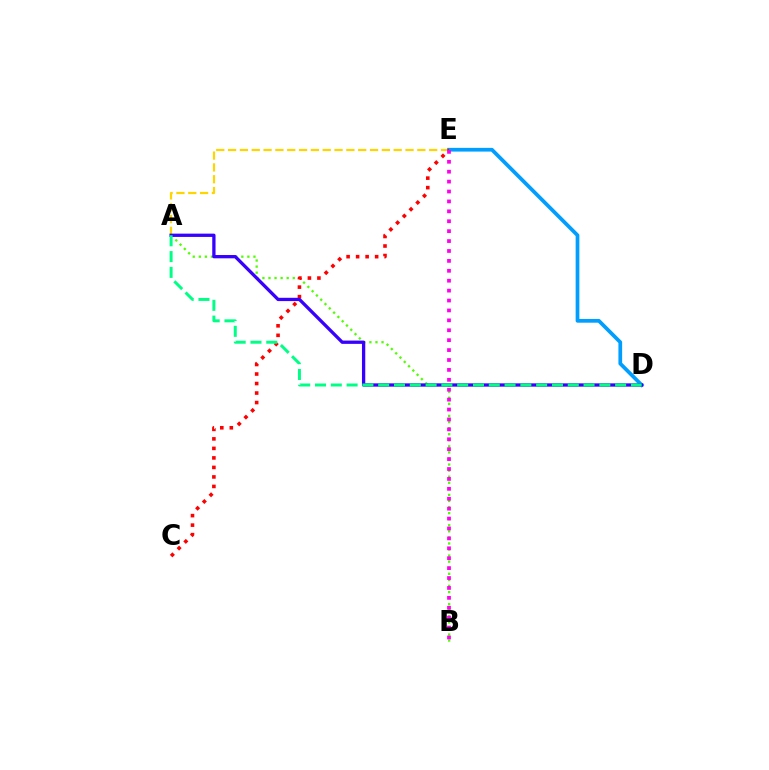{('A', 'E'): [{'color': '#ffd500', 'line_style': 'dashed', 'thickness': 1.61}], ('D', 'E'): [{'color': '#009eff', 'line_style': 'solid', 'thickness': 2.68}], ('A', 'B'): [{'color': '#4fff00', 'line_style': 'dotted', 'thickness': 1.65}], ('C', 'E'): [{'color': '#ff0000', 'line_style': 'dotted', 'thickness': 2.58}], ('B', 'E'): [{'color': '#ff00ed', 'line_style': 'dotted', 'thickness': 2.69}], ('A', 'D'): [{'color': '#3700ff', 'line_style': 'solid', 'thickness': 2.37}, {'color': '#00ff86', 'line_style': 'dashed', 'thickness': 2.15}]}